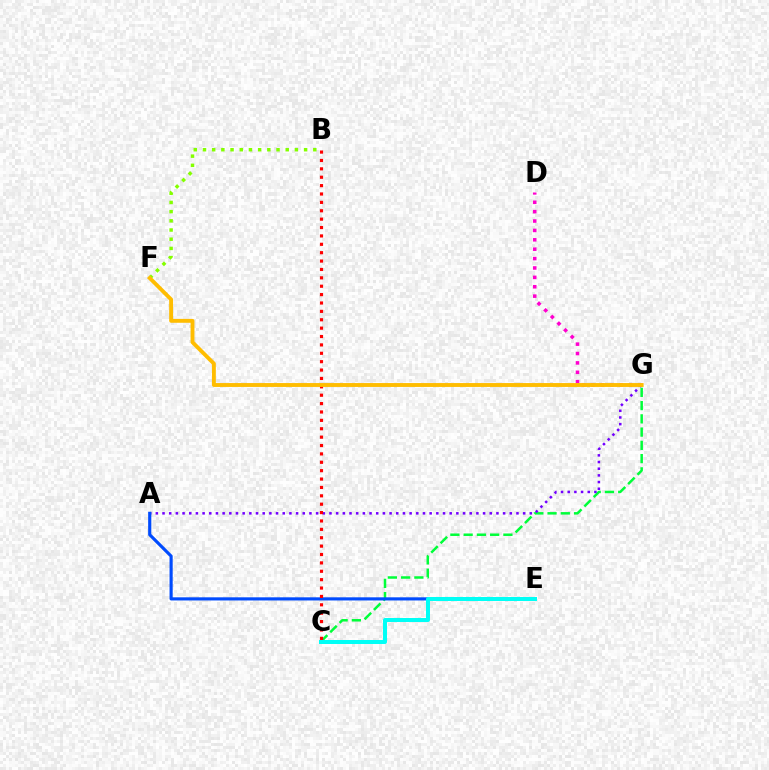{('C', 'G'): [{'color': '#00ff39', 'line_style': 'dashed', 'thickness': 1.8}], ('A', 'G'): [{'color': '#7200ff', 'line_style': 'dotted', 'thickness': 1.81}], ('A', 'E'): [{'color': '#004bff', 'line_style': 'solid', 'thickness': 2.27}], ('D', 'G'): [{'color': '#ff00cf', 'line_style': 'dotted', 'thickness': 2.55}], ('B', 'F'): [{'color': '#84ff00', 'line_style': 'dotted', 'thickness': 2.5}], ('C', 'E'): [{'color': '#00fff6', 'line_style': 'solid', 'thickness': 2.88}], ('B', 'C'): [{'color': '#ff0000', 'line_style': 'dotted', 'thickness': 2.28}], ('F', 'G'): [{'color': '#ffbd00', 'line_style': 'solid', 'thickness': 2.79}]}